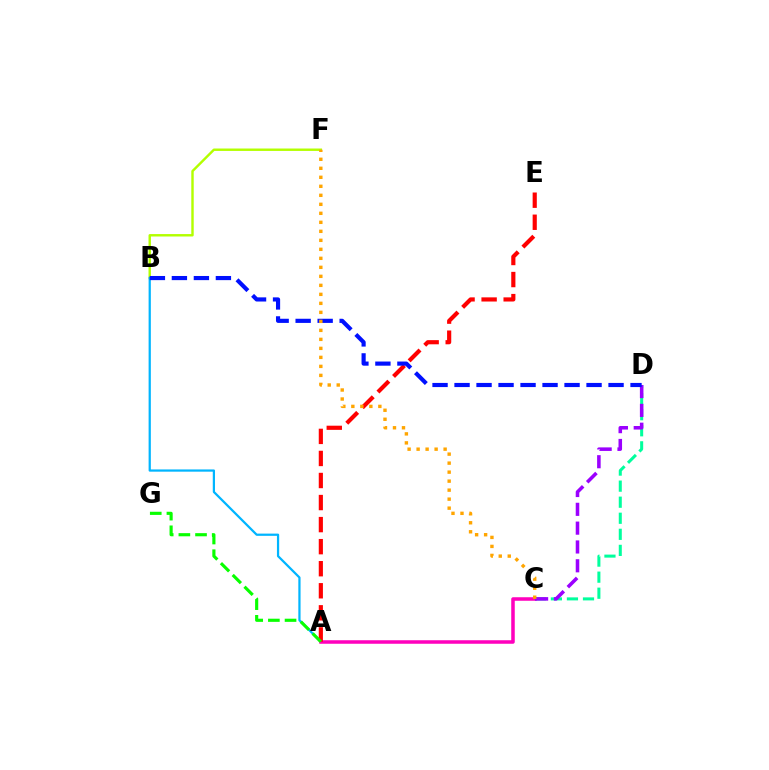{('B', 'F'): [{'color': '#b3ff00', 'line_style': 'solid', 'thickness': 1.75}], ('A', 'B'): [{'color': '#00b5ff', 'line_style': 'solid', 'thickness': 1.61}], ('C', 'D'): [{'color': '#00ff9d', 'line_style': 'dashed', 'thickness': 2.18}, {'color': '#9b00ff', 'line_style': 'dashed', 'thickness': 2.56}], ('A', 'C'): [{'color': '#ff00bd', 'line_style': 'solid', 'thickness': 2.53}], ('A', 'E'): [{'color': '#ff0000', 'line_style': 'dashed', 'thickness': 3.0}], ('A', 'G'): [{'color': '#08ff00', 'line_style': 'dashed', 'thickness': 2.26}], ('B', 'D'): [{'color': '#0010ff', 'line_style': 'dashed', 'thickness': 2.99}], ('C', 'F'): [{'color': '#ffa500', 'line_style': 'dotted', 'thickness': 2.45}]}